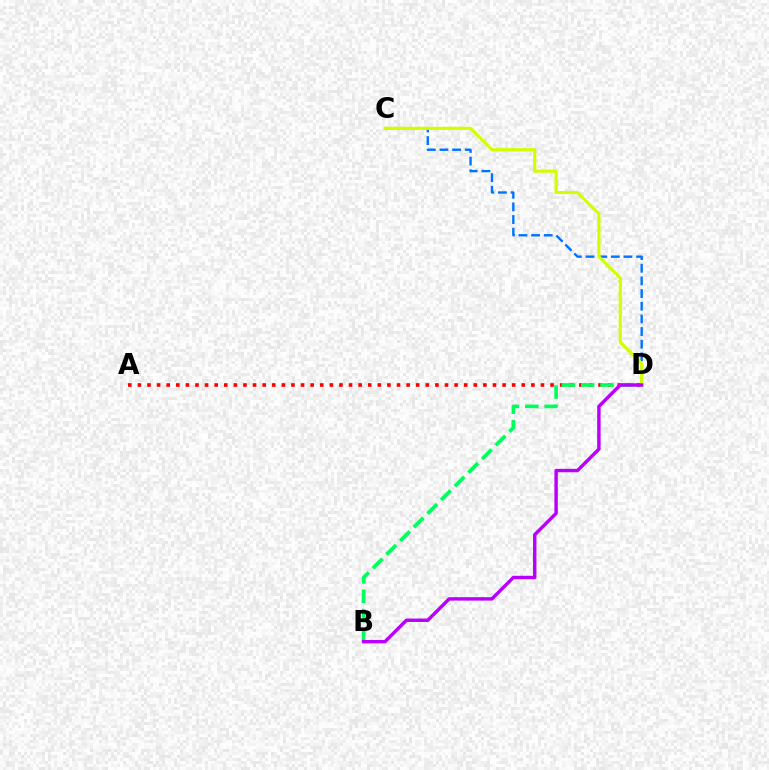{('A', 'D'): [{'color': '#ff0000', 'line_style': 'dotted', 'thickness': 2.61}], ('C', 'D'): [{'color': '#0074ff', 'line_style': 'dashed', 'thickness': 1.72}, {'color': '#d1ff00', 'line_style': 'solid', 'thickness': 2.27}], ('B', 'D'): [{'color': '#00ff5c', 'line_style': 'dashed', 'thickness': 2.62}, {'color': '#b900ff', 'line_style': 'solid', 'thickness': 2.47}]}